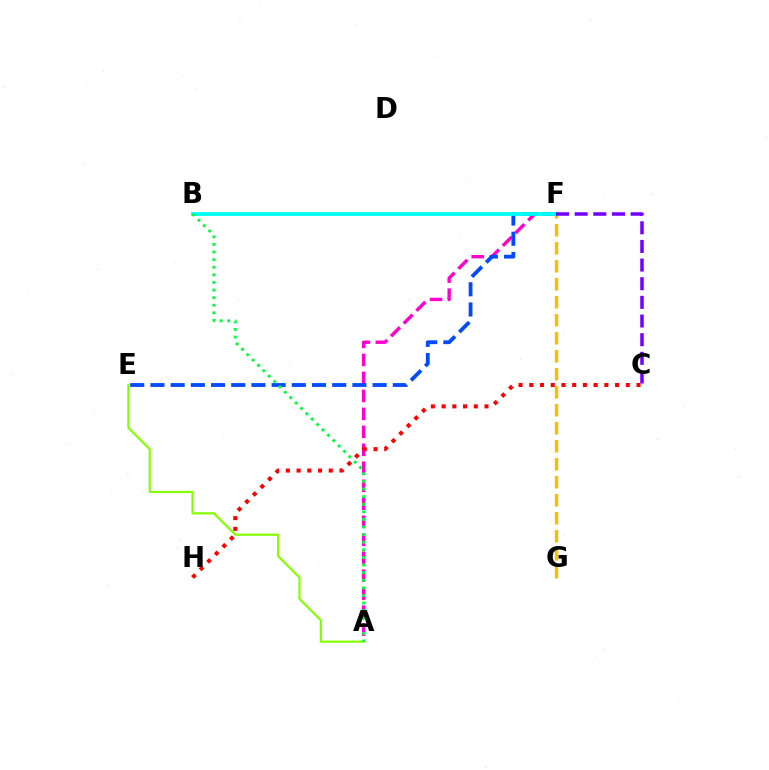{('A', 'F'): [{'color': '#ff00cf', 'line_style': 'dashed', 'thickness': 2.44}], ('E', 'F'): [{'color': '#004bff', 'line_style': 'dashed', 'thickness': 2.74}], ('F', 'G'): [{'color': '#ffbd00', 'line_style': 'dashed', 'thickness': 2.45}], ('B', 'F'): [{'color': '#00fff6', 'line_style': 'solid', 'thickness': 2.73}], ('A', 'E'): [{'color': '#84ff00', 'line_style': 'solid', 'thickness': 1.56}], ('C', 'H'): [{'color': '#ff0000', 'line_style': 'dotted', 'thickness': 2.91}], ('C', 'F'): [{'color': '#7200ff', 'line_style': 'dashed', 'thickness': 2.53}], ('A', 'B'): [{'color': '#00ff39', 'line_style': 'dotted', 'thickness': 2.06}]}